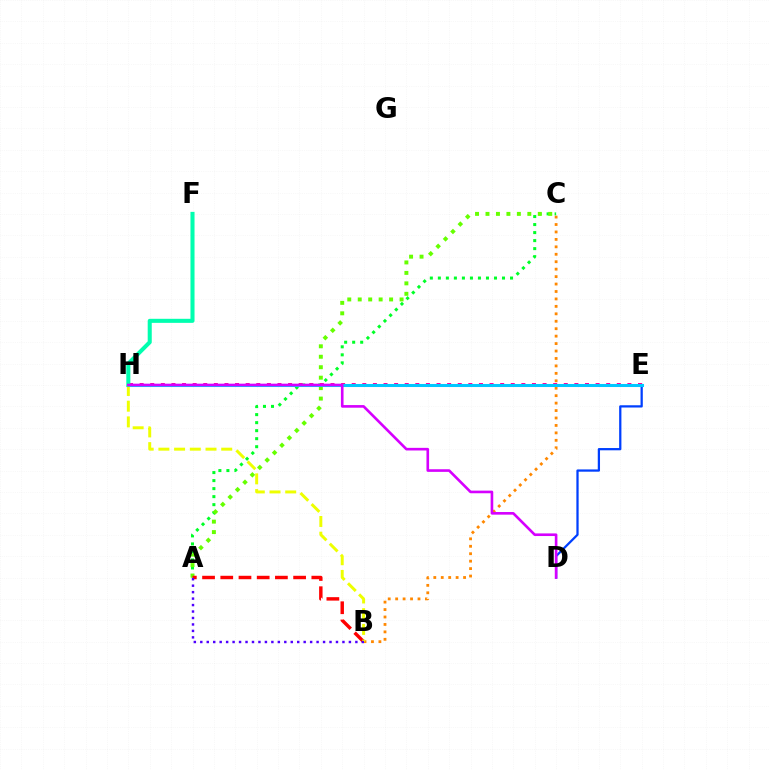{('B', 'C'): [{'color': '#ff8800', 'line_style': 'dotted', 'thickness': 2.02}], ('A', 'C'): [{'color': '#00ff27', 'line_style': 'dotted', 'thickness': 2.18}, {'color': '#66ff00', 'line_style': 'dotted', 'thickness': 2.84}], ('D', 'E'): [{'color': '#003fff', 'line_style': 'solid', 'thickness': 1.63}], ('A', 'B'): [{'color': '#ff0000', 'line_style': 'dashed', 'thickness': 2.47}, {'color': '#4f00ff', 'line_style': 'dotted', 'thickness': 1.76}], ('E', 'H'): [{'color': '#ff00a0', 'line_style': 'dotted', 'thickness': 2.88}, {'color': '#00c7ff', 'line_style': 'solid', 'thickness': 2.19}], ('B', 'H'): [{'color': '#eeff00', 'line_style': 'dashed', 'thickness': 2.13}], ('F', 'H'): [{'color': '#00ffaf', 'line_style': 'solid', 'thickness': 2.92}], ('D', 'H'): [{'color': '#d600ff', 'line_style': 'solid', 'thickness': 1.89}]}